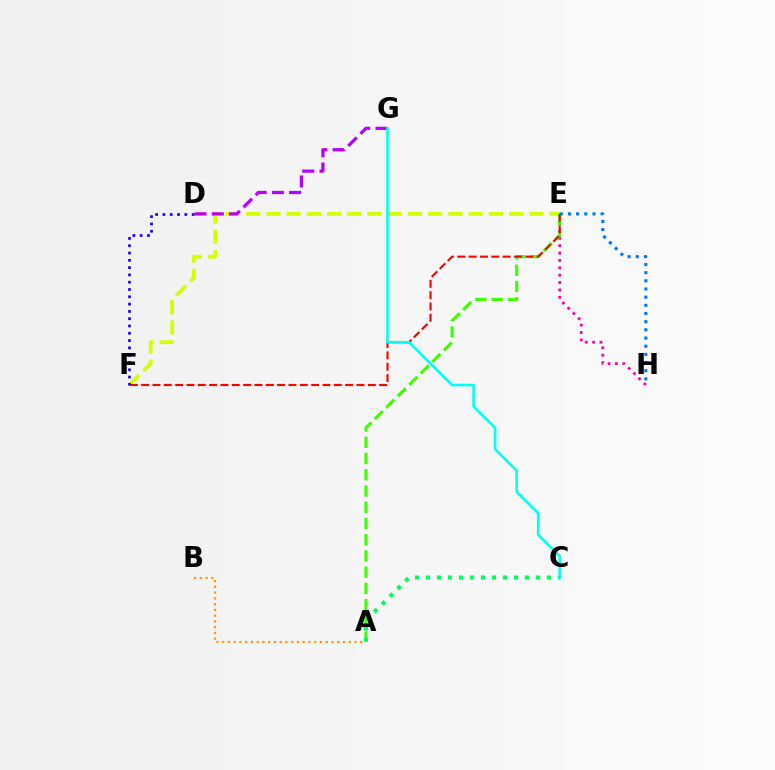{('E', 'F'): [{'color': '#d1ff00', 'line_style': 'dashed', 'thickness': 2.75}, {'color': '#ff0000', 'line_style': 'dashed', 'thickness': 1.54}], ('E', 'H'): [{'color': '#ff00ac', 'line_style': 'dotted', 'thickness': 2.0}, {'color': '#0074ff', 'line_style': 'dotted', 'thickness': 2.22}], ('A', 'E'): [{'color': '#3dff00', 'line_style': 'dashed', 'thickness': 2.21}], ('D', 'G'): [{'color': '#b900ff', 'line_style': 'dashed', 'thickness': 2.34}], ('A', 'C'): [{'color': '#00ff5c', 'line_style': 'dotted', 'thickness': 2.99}], ('A', 'B'): [{'color': '#ff9400', 'line_style': 'dotted', 'thickness': 1.56}], ('C', 'G'): [{'color': '#00fff6', 'line_style': 'solid', 'thickness': 1.88}], ('D', 'F'): [{'color': '#2500ff', 'line_style': 'dotted', 'thickness': 1.98}]}